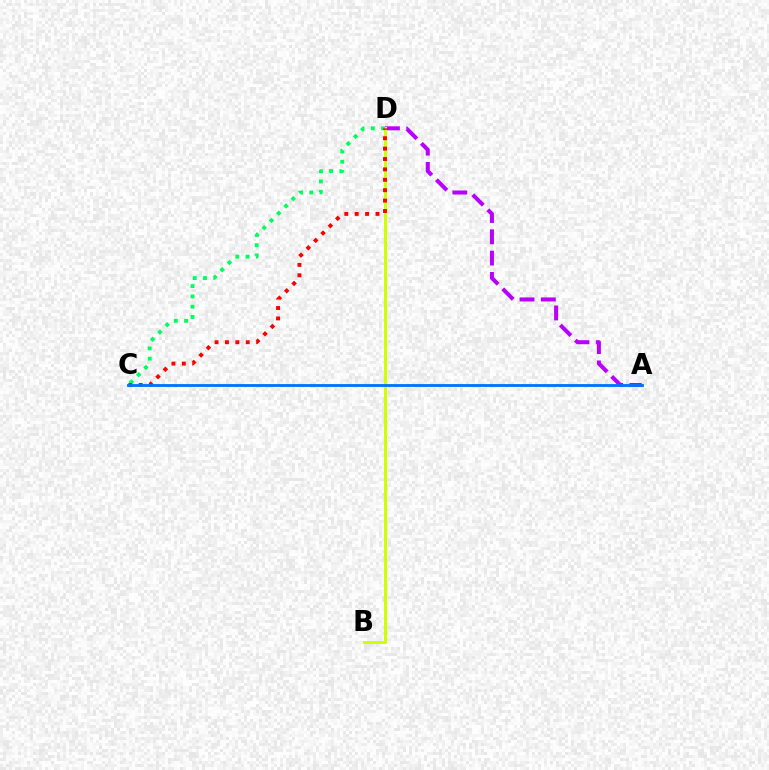{('A', 'D'): [{'color': '#b900ff', 'line_style': 'dashed', 'thickness': 2.89}], ('B', 'D'): [{'color': '#d1ff00', 'line_style': 'solid', 'thickness': 2.16}], ('C', 'D'): [{'color': '#00ff5c', 'line_style': 'dotted', 'thickness': 2.79}, {'color': '#ff0000', 'line_style': 'dotted', 'thickness': 2.83}], ('A', 'C'): [{'color': '#0074ff', 'line_style': 'solid', 'thickness': 2.04}]}